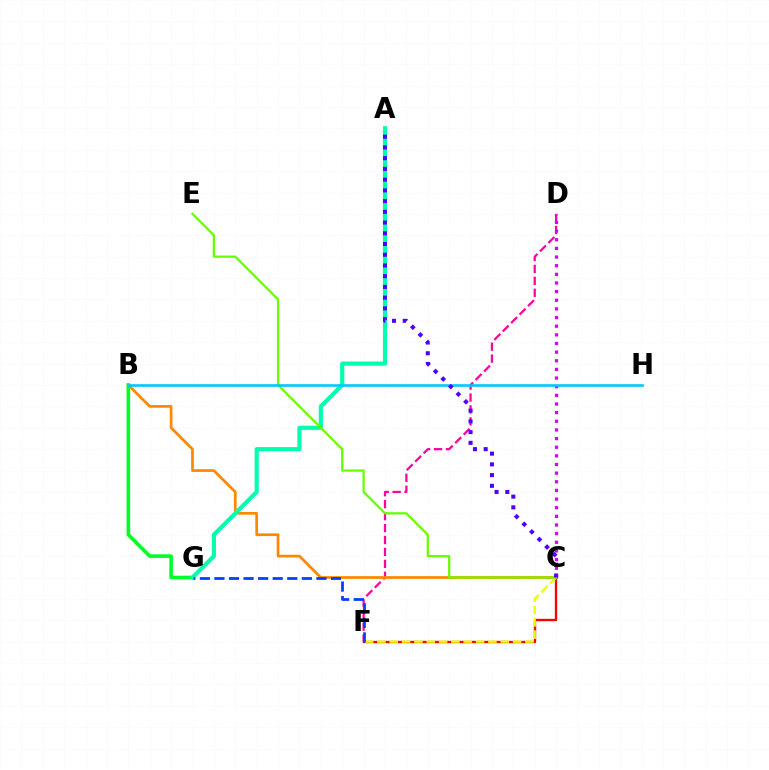{('D', 'F'): [{'color': '#ff00a0', 'line_style': 'dashed', 'thickness': 1.62}], ('B', 'C'): [{'color': '#ff8800', 'line_style': 'solid', 'thickness': 1.95}], ('C', 'F'): [{'color': '#ff0000', 'line_style': 'solid', 'thickness': 1.69}, {'color': '#eeff00', 'line_style': 'dashed', 'thickness': 1.68}], ('B', 'G'): [{'color': '#00ff27', 'line_style': 'solid', 'thickness': 2.61}], ('C', 'D'): [{'color': '#d600ff', 'line_style': 'dotted', 'thickness': 2.35}], ('A', 'G'): [{'color': '#00ffaf', 'line_style': 'solid', 'thickness': 2.99}], ('C', 'E'): [{'color': '#66ff00', 'line_style': 'solid', 'thickness': 1.62}], ('B', 'H'): [{'color': '#00c7ff', 'line_style': 'solid', 'thickness': 1.87}], ('A', 'C'): [{'color': '#4f00ff', 'line_style': 'dotted', 'thickness': 2.92}], ('F', 'G'): [{'color': '#003fff', 'line_style': 'dashed', 'thickness': 1.98}]}